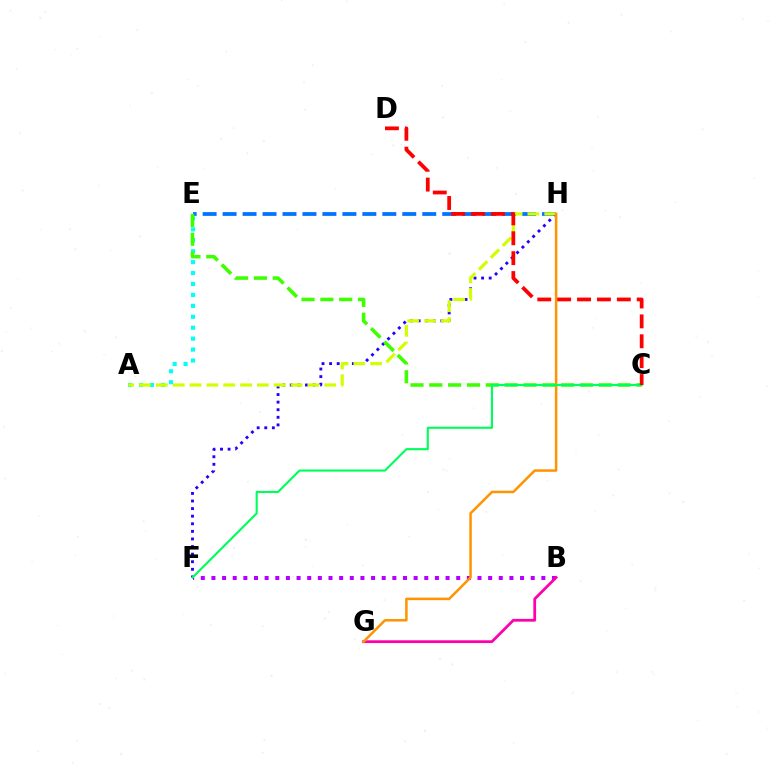{('E', 'H'): [{'color': '#0074ff', 'line_style': 'dashed', 'thickness': 2.71}], ('F', 'H'): [{'color': '#2500ff', 'line_style': 'dotted', 'thickness': 2.06}], ('A', 'E'): [{'color': '#00fff6', 'line_style': 'dotted', 'thickness': 2.97}], ('A', 'H'): [{'color': '#d1ff00', 'line_style': 'dashed', 'thickness': 2.29}], ('B', 'F'): [{'color': '#b900ff', 'line_style': 'dotted', 'thickness': 2.89}], ('B', 'G'): [{'color': '#ff00ac', 'line_style': 'solid', 'thickness': 1.98}], ('G', 'H'): [{'color': '#ff9400', 'line_style': 'solid', 'thickness': 1.81}], ('C', 'E'): [{'color': '#3dff00', 'line_style': 'dashed', 'thickness': 2.56}], ('C', 'F'): [{'color': '#00ff5c', 'line_style': 'solid', 'thickness': 1.54}], ('C', 'D'): [{'color': '#ff0000', 'line_style': 'dashed', 'thickness': 2.7}]}